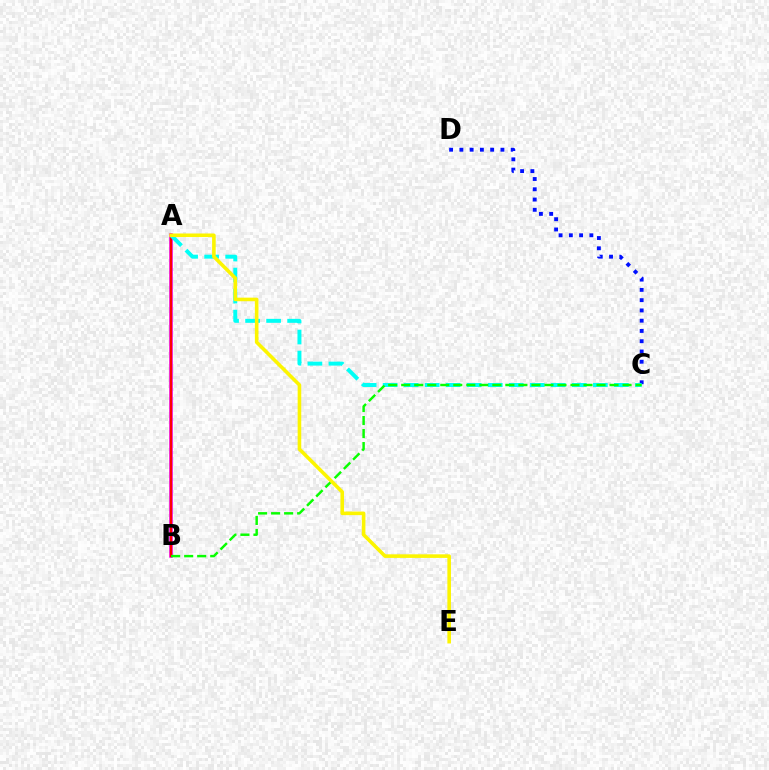{('C', 'D'): [{'color': '#0010ff', 'line_style': 'dotted', 'thickness': 2.79}], ('A', 'B'): [{'color': '#ee00ff', 'line_style': 'solid', 'thickness': 2.53}, {'color': '#ff0000', 'line_style': 'solid', 'thickness': 1.69}], ('A', 'C'): [{'color': '#00fff6', 'line_style': 'dashed', 'thickness': 2.86}], ('B', 'C'): [{'color': '#08ff00', 'line_style': 'dashed', 'thickness': 1.77}], ('A', 'E'): [{'color': '#fcf500', 'line_style': 'solid', 'thickness': 2.58}]}